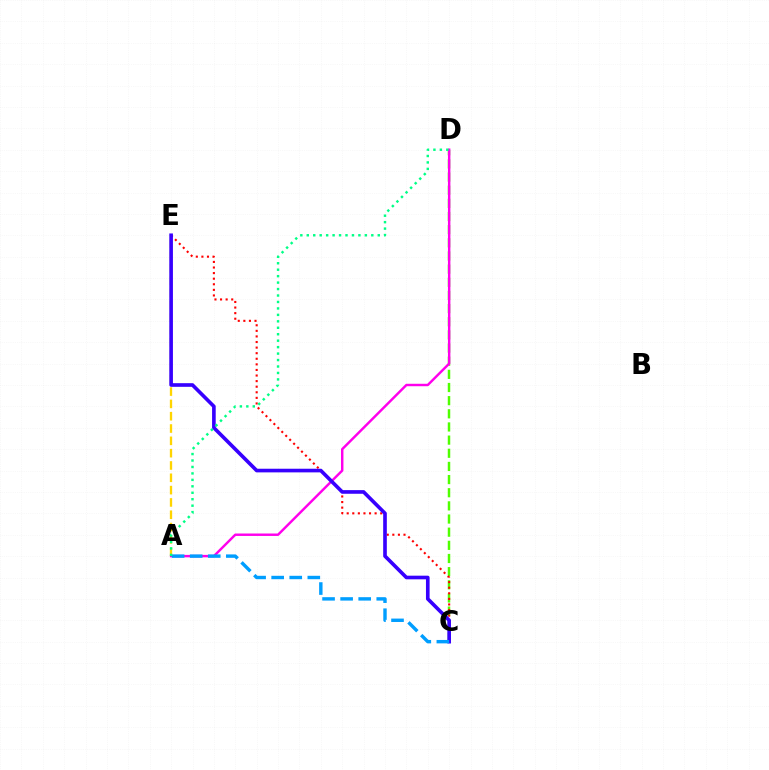{('C', 'D'): [{'color': '#4fff00', 'line_style': 'dashed', 'thickness': 1.79}], ('C', 'E'): [{'color': '#ff0000', 'line_style': 'dotted', 'thickness': 1.52}, {'color': '#3700ff', 'line_style': 'solid', 'thickness': 2.62}], ('A', 'D'): [{'color': '#ff00ed', 'line_style': 'solid', 'thickness': 1.76}, {'color': '#00ff86', 'line_style': 'dotted', 'thickness': 1.75}], ('A', 'E'): [{'color': '#ffd500', 'line_style': 'dashed', 'thickness': 1.67}], ('A', 'C'): [{'color': '#009eff', 'line_style': 'dashed', 'thickness': 2.45}]}